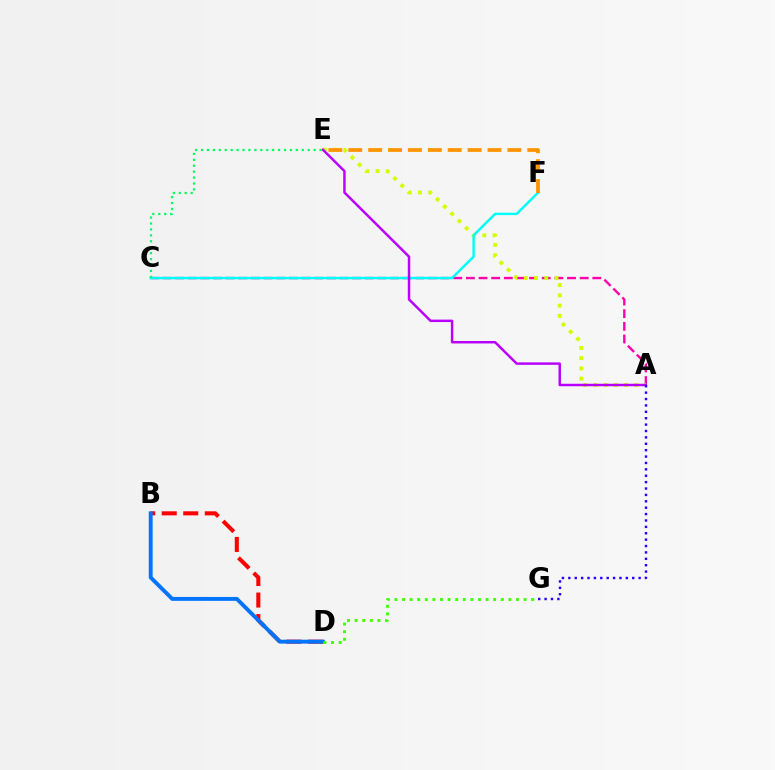{('A', 'C'): [{'color': '#ff00ac', 'line_style': 'dashed', 'thickness': 1.72}], ('B', 'D'): [{'color': '#ff0000', 'line_style': 'dashed', 'thickness': 2.92}, {'color': '#0074ff', 'line_style': 'solid', 'thickness': 2.81}], ('A', 'E'): [{'color': '#d1ff00', 'line_style': 'dotted', 'thickness': 2.78}, {'color': '#b900ff', 'line_style': 'solid', 'thickness': 1.78}], ('C', 'F'): [{'color': '#00fff6', 'line_style': 'solid', 'thickness': 1.77}], ('D', 'G'): [{'color': '#3dff00', 'line_style': 'dotted', 'thickness': 2.06}], ('E', 'F'): [{'color': '#ff9400', 'line_style': 'dashed', 'thickness': 2.7}], ('C', 'E'): [{'color': '#00ff5c', 'line_style': 'dotted', 'thickness': 1.61}], ('A', 'G'): [{'color': '#2500ff', 'line_style': 'dotted', 'thickness': 1.74}]}